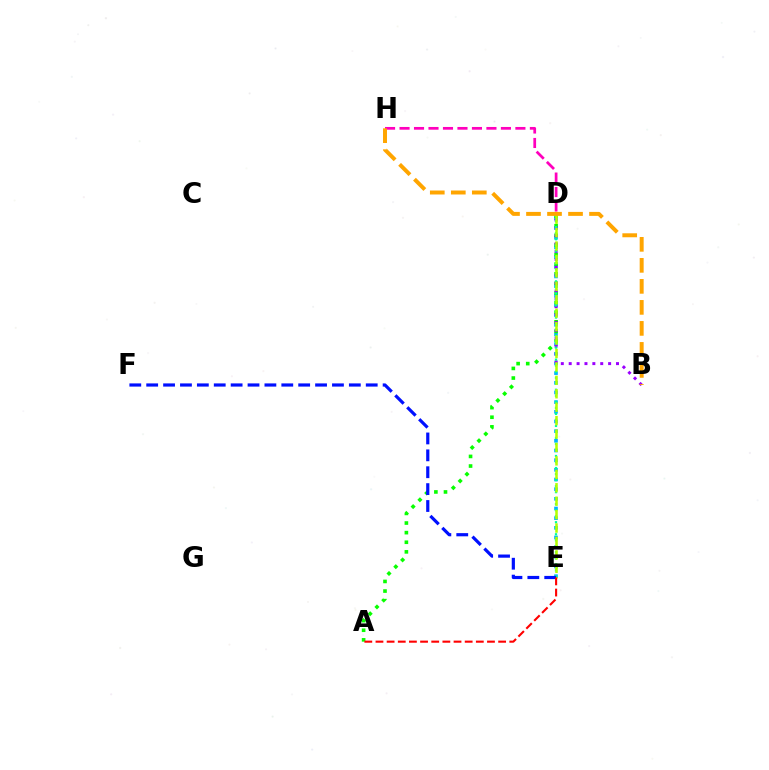{('D', 'E'): [{'color': '#00b5ff', 'line_style': 'dotted', 'thickness': 2.63}, {'color': '#00ff9d', 'line_style': 'dotted', 'thickness': 1.64}, {'color': '#b3ff00', 'line_style': 'dashed', 'thickness': 1.82}], ('A', 'D'): [{'color': '#08ff00', 'line_style': 'dotted', 'thickness': 2.61}], ('B', 'D'): [{'color': '#9b00ff', 'line_style': 'dotted', 'thickness': 2.14}], ('D', 'H'): [{'color': '#ff00bd', 'line_style': 'dashed', 'thickness': 1.97}], ('B', 'H'): [{'color': '#ffa500', 'line_style': 'dashed', 'thickness': 2.85}], ('E', 'F'): [{'color': '#0010ff', 'line_style': 'dashed', 'thickness': 2.29}], ('A', 'E'): [{'color': '#ff0000', 'line_style': 'dashed', 'thickness': 1.51}]}